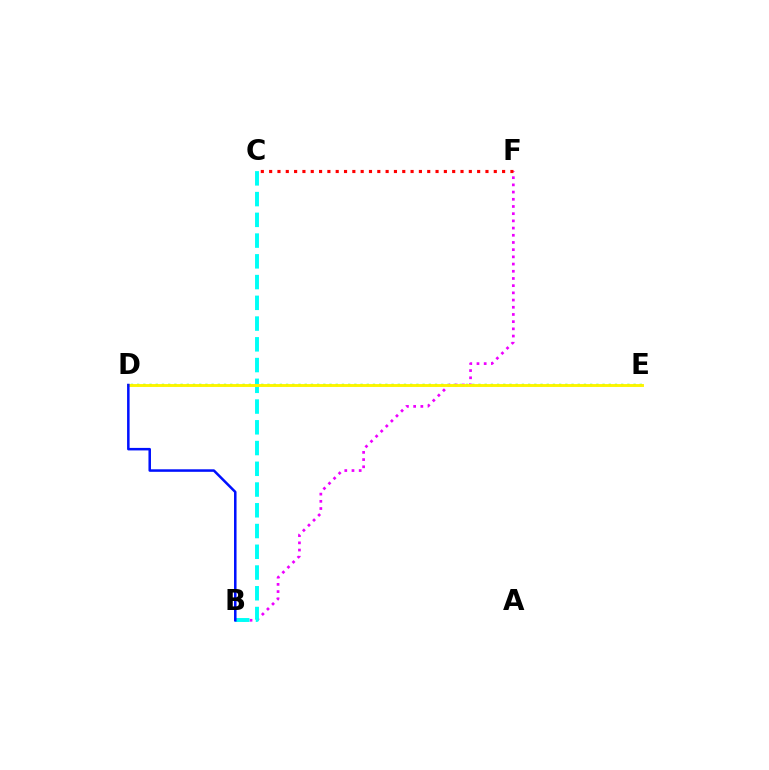{('D', 'E'): [{'color': '#08ff00', 'line_style': 'dotted', 'thickness': 1.69}, {'color': '#fcf500', 'line_style': 'solid', 'thickness': 2.09}], ('B', 'F'): [{'color': '#ee00ff', 'line_style': 'dotted', 'thickness': 1.96}], ('C', 'F'): [{'color': '#ff0000', 'line_style': 'dotted', 'thickness': 2.26}], ('B', 'C'): [{'color': '#00fff6', 'line_style': 'dashed', 'thickness': 2.82}], ('B', 'D'): [{'color': '#0010ff', 'line_style': 'solid', 'thickness': 1.82}]}